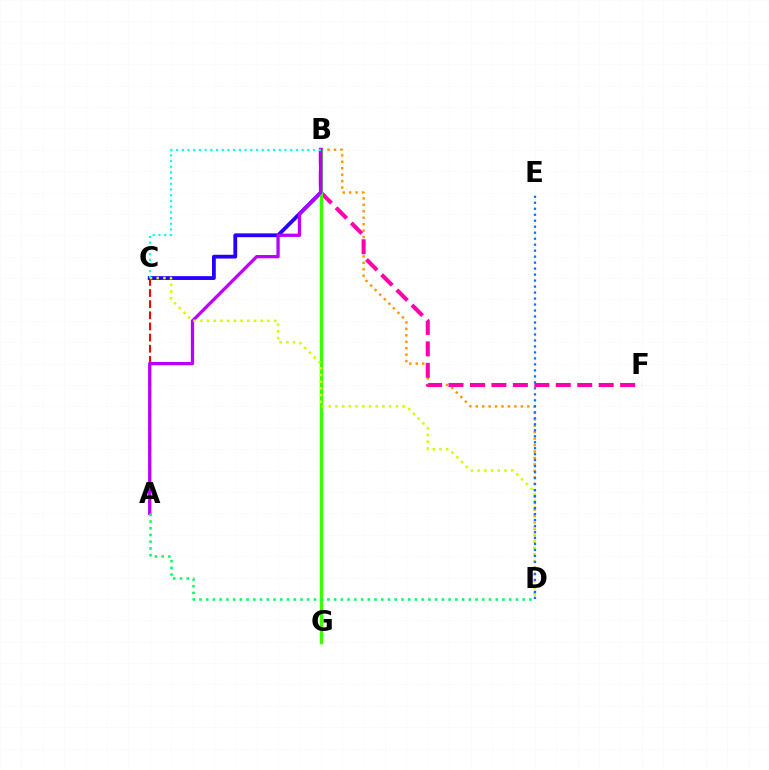{('B', 'D'): [{'color': '#ff9400', 'line_style': 'dotted', 'thickness': 1.75}], ('A', 'C'): [{'color': '#ff0000', 'line_style': 'dashed', 'thickness': 1.51}], ('B', 'F'): [{'color': '#ff00ac', 'line_style': 'dashed', 'thickness': 2.91}], ('B', 'C'): [{'color': '#2500ff', 'line_style': 'solid', 'thickness': 2.74}, {'color': '#00fff6', 'line_style': 'dotted', 'thickness': 1.55}], ('B', 'G'): [{'color': '#3dff00', 'line_style': 'solid', 'thickness': 2.41}], ('A', 'B'): [{'color': '#b900ff', 'line_style': 'solid', 'thickness': 2.36}], ('C', 'D'): [{'color': '#d1ff00', 'line_style': 'dotted', 'thickness': 1.82}], ('A', 'D'): [{'color': '#00ff5c', 'line_style': 'dotted', 'thickness': 1.83}], ('D', 'E'): [{'color': '#0074ff', 'line_style': 'dotted', 'thickness': 1.63}]}